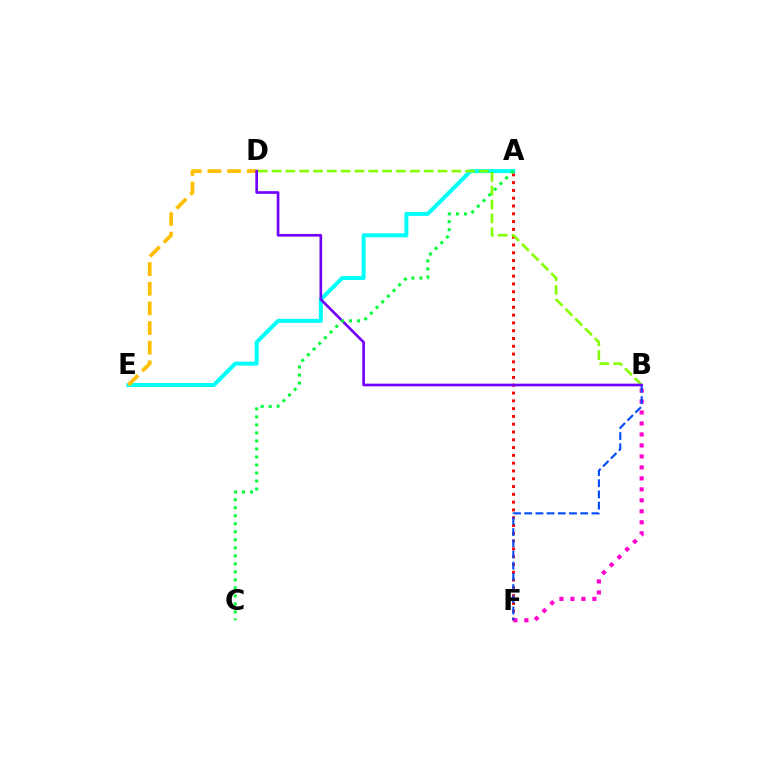{('A', 'F'): [{'color': '#ff0000', 'line_style': 'dotted', 'thickness': 2.12}], ('A', 'E'): [{'color': '#00fff6', 'line_style': 'solid', 'thickness': 2.86}], ('B', 'F'): [{'color': '#ff00cf', 'line_style': 'dotted', 'thickness': 2.98}, {'color': '#004bff', 'line_style': 'dashed', 'thickness': 1.52}], ('B', 'D'): [{'color': '#84ff00', 'line_style': 'dashed', 'thickness': 1.88}, {'color': '#7200ff', 'line_style': 'solid', 'thickness': 1.92}], ('D', 'E'): [{'color': '#ffbd00', 'line_style': 'dashed', 'thickness': 2.67}], ('A', 'C'): [{'color': '#00ff39', 'line_style': 'dotted', 'thickness': 2.18}]}